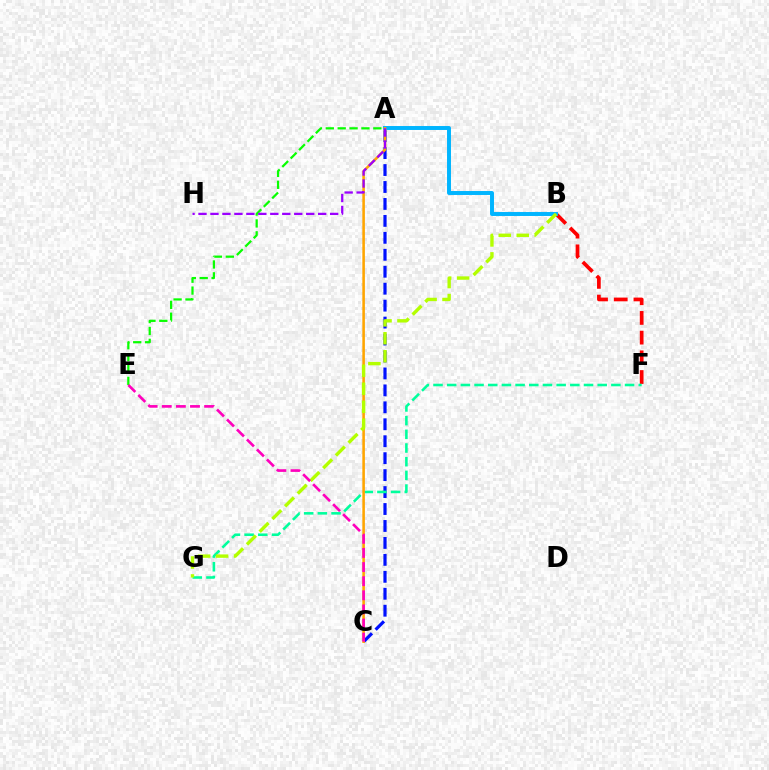{('B', 'F'): [{'color': '#ff0000', 'line_style': 'dashed', 'thickness': 2.68}], ('A', 'B'): [{'color': '#00b5ff', 'line_style': 'solid', 'thickness': 2.84}], ('A', 'C'): [{'color': '#0010ff', 'line_style': 'dashed', 'thickness': 2.3}, {'color': '#ffa500', 'line_style': 'solid', 'thickness': 1.85}], ('F', 'G'): [{'color': '#00ff9d', 'line_style': 'dashed', 'thickness': 1.86}], ('A', 'E'): [{'color': '#08ff00', 'line_style': 'dashed', 'thickness': 1.61}], ('B', 'G'): [{'color': '#b3ff00', 'line_style': 'dashed', 'thickness': 2.44}], ('A', 'H'): [{'color': '#9b00ff', 'line_style': 'dashed', 'thickness': 1.63}], ('C', 'E'): [{'color': '#ff00bd', 'line_style': 'dashed', 'thickness': 1.92}]}